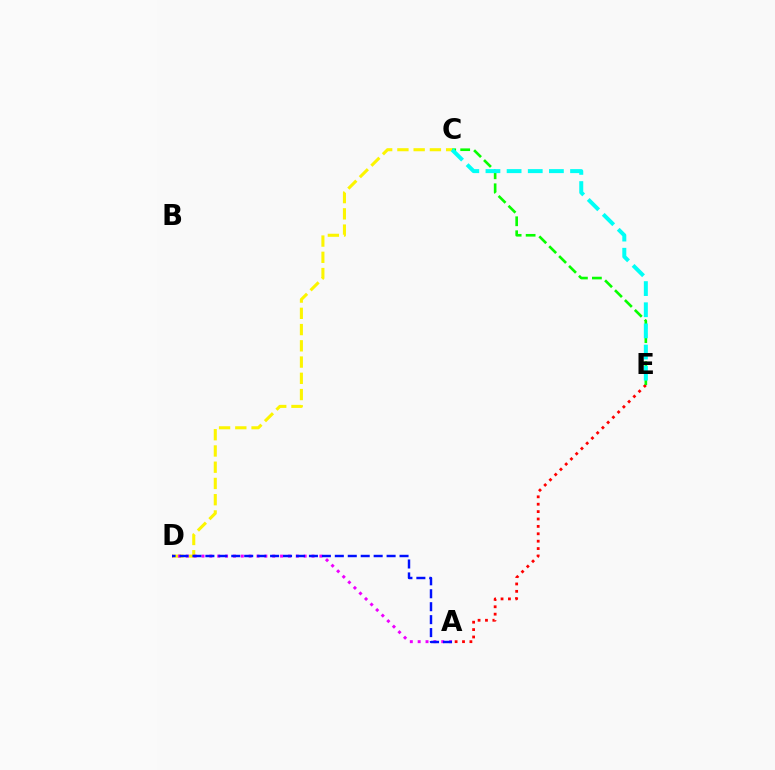{('C', 'D'): [{'color': '#fcf500', 'line_style': 'dashed', 'thickness': 2.21}], ('A', 'E'): [{'color': '#ff0000', 'line_style': 'dotted', 'thickness': 2.01}], ('A', 'D'): [{'color': '#ee00ff', 'line_style': 'dotted', 'thickness': 2.13}, {'color': '#0010ff', 'line_style': 'dashed', 'thickness': 1.76}], ('C', 'E'): [{'color': '#08ff00', 'line_style': 'dashed', 'thickness': 1.9}, {'color': '#00fff6', 'line_style': 'dashed', 'thickness': 2.87}]}